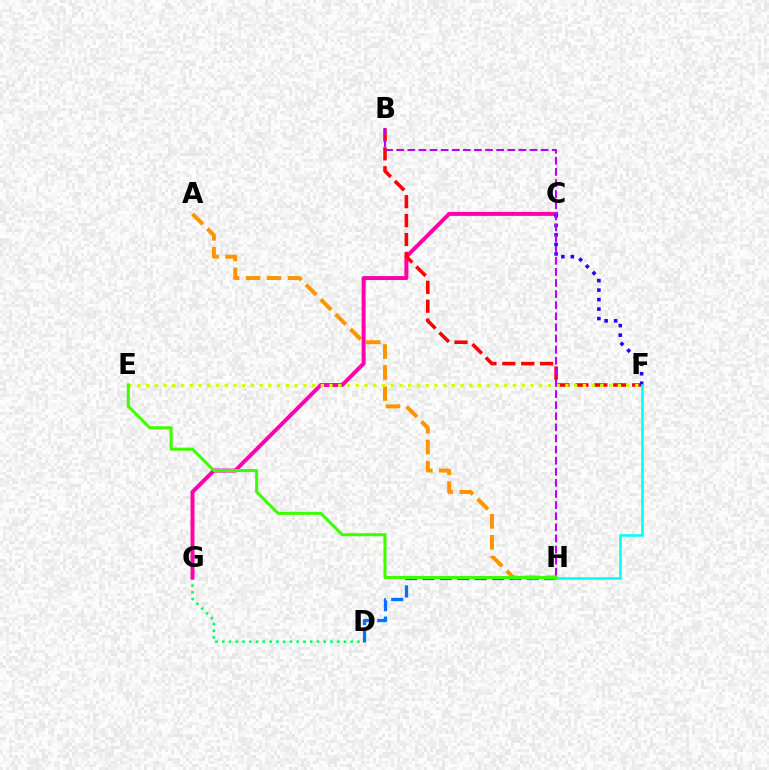{('D', 'H'): [{'color': '#0074ff', 'line_style': 'dashed', 'thickness': 2.36}], ('A', 'H'): [{'color': '#ff9400', 'line_style': 'dashed', 'thickness': 2.85}], ('D', 'G'): [{'color': '#00ff5c', 'line_style': 'dotted', 'thickness': 1.84}], ('C', 'G'): [{'color': '#ff00ac', 'line_style': 'solid', 'thickness': 2.86}], ('B', 'F'): [{'color': '#ff0000', 'line_style': 'dashed', 'thickness': 2.57}], ('C', 'F'): [{'color': '#2500ff', 'line_style': 'dotted', 'thickness': 2.58}], ('E', 'F'): [{'color': '#d1ff00', 'line_style': 'dotted', 'thickness': 2.37}], ('F', 'H'): [{'color': '#00fff6', 'line_style': 'solid', 'thickness': 1.83}], ('E', 'H'): [{'color': '#3dff00', 'line_style': 'solid', 'thickness': 2.19}], ('B', 'H'): [{'color': '#b900ff', 'line_style': 'dashed', 'thickness': 1.51}]}